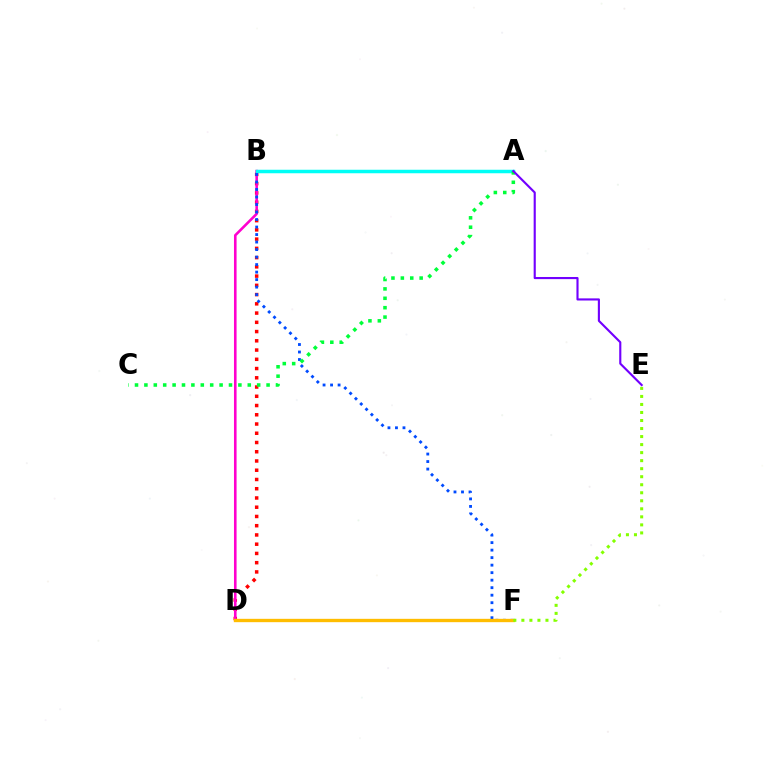{('B', 'D'): [{'color': '#ff0000', 'line_style': 'dotted', 'thickness': 2.51}, {'color': '#ff00cf', 'line_style': 'solid', 'thickness': 1.87}], ('A', 'B'): [{'color': '#00fff6', 'line_style': 'solid', 'thickness': 2.52}], ('B', 'F'): [{'color': '#004bff', 'line_style': 'dotted', 'thickness': 2.04}], ('A', 'C'): [{'color': '#00ff39', 'line_style': 'dotted', 'thickness': 2.55}], ('D', 'F'): [{'color': '#ffbd00', 'line_style': 'solid', 'thickness': 2.41}], ('E', 'F'): [{'color': '#84ff00', 'line_style': 'dotted', 'thickness': 2.18}], ('A', 'E'): [{'color': '#7200ff', 'line_style': 'solid', 'thickness': 1.53}]}